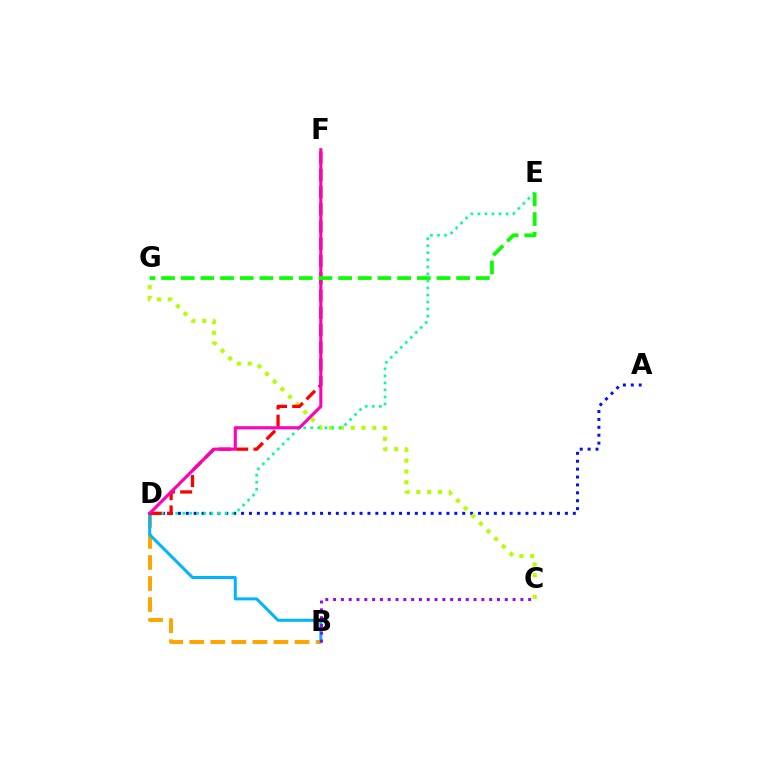{('A', 'D'): [{'color': '#0010ff', 'line_style': 'dotted', 'thickness': 2.15}], ('C', 'G'): [{'color': '#b3ff00', 'line_style': 'dotted', 'thickness': 2.94}], ('B', 'D'): [{'color': '#ffa500', 'line_style': 'dashed', 'thickness': 2.86}, {'color': '#00b5ff', 'line_style': 'solid', 'thickness': 2.16}], ('D', 'E'): [{'color': '#00ff9d', 'line_style': 'dotted', 'thickness': 1.91}], ('B', 'C'): [{'color': '#9b00ff', 'line_style': 'dotted', 'thickness': 2.12}], ('D', 'F'): [{'color': '#ff0000', 'line_style': 'dashed', 'thickness': 2.34}, {'color': '#ff00bd', 'line_style': 'solid', 'thickness': 2.25}], ('E', 'G'): [{'color': '#08ff00', 'line_style': 'dashed', 'thickness': 2.67}]}